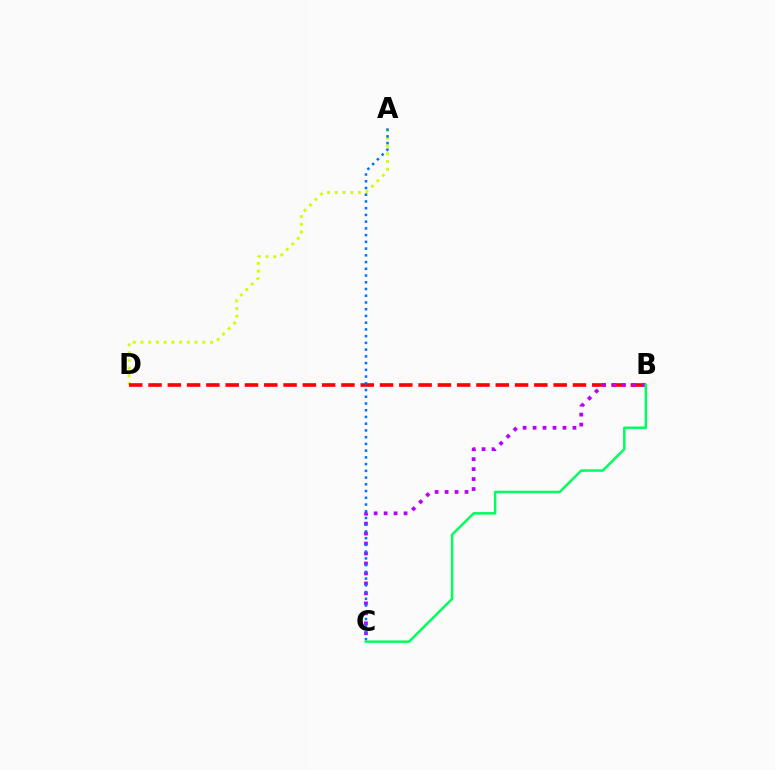{('A', 'D'): [{'color': '#d1ff00', 'line_style': 'dotted', 'thickness': 2.1}], ('B', 'D'): [{'color': '#ff0000', 'line_style': 'dashed', 'thickness': 2.62}], ('B', 'C'): [{'color': '#b900ff', 'line_style': 'dotted', 'thickness': 2.71}, {'color': '#00ff5c', 'line_style': 'solid', 'thickness': 1.79}], ('A', 'C'): [{'color': '#0074ff', 'line_style': 'dotted', 'thickness': 1.83}]}